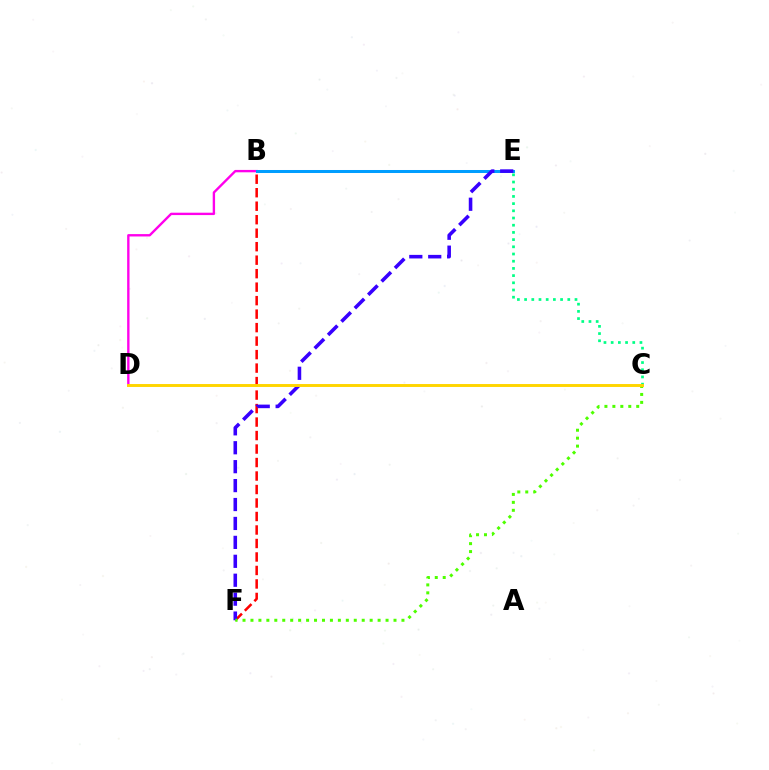{('B', 'D'): [{'color': '#ff00ed', 'line_style': 'solid', 'thickness': 1.71}], ('B', 'E'): [{'color': '#009eff', 'line_style': 'solid', 'thickness': 2.17}], ('B', 'F'): [{'color': '#ff0000', 'line_style': 'dashed', 'thickness': 1.83}], ('C', 'E'): [{'color': '#00ff86', 'line_style': 'dotted', 'thickness': 1.96}], ('E', 'F'): [{'color': '#3700ff', 'line_style': 'dashed', 'thickness': 2.57}], ('C', 'F'): [{'color': '#4fff00', 'line_style': 'dotted', 'thickness': 2.16}], ('C', 'D'): [{'color': '#ffd500', 'line_style': 'solid', 'thickness': 2.11}]}